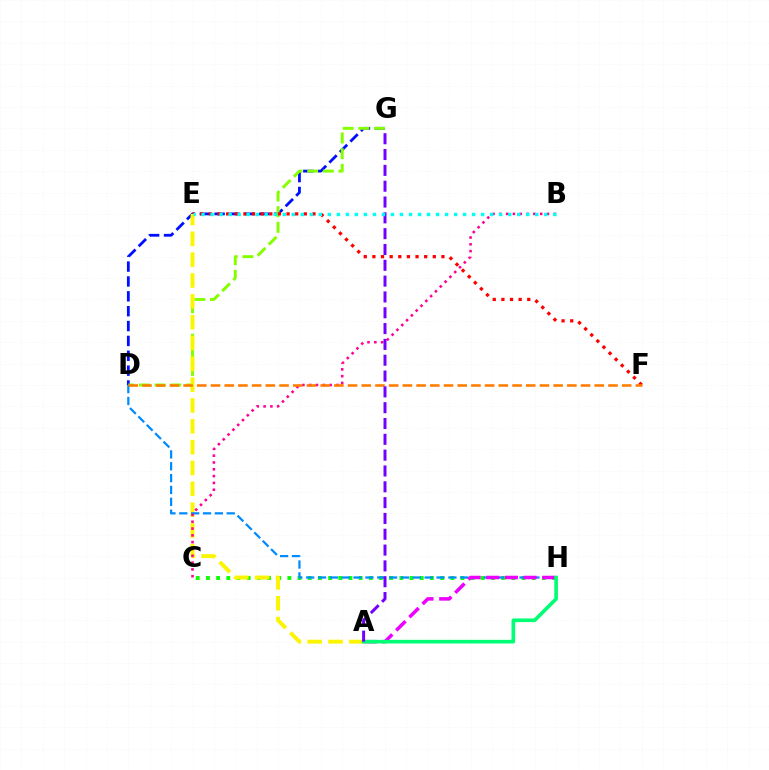{('C', 'H'): [{'color': '#08ff00', 'line_style': 'dotted', 'thickness': 2.77}], ('D', 'G'): [{'color': '#0010ff', 'line_style': 'dashed', 'thickness': 2.02}, {'color': '#84ff00', 'line_style': 'dashed', 'thickness': 2.13}], ('E', 'F'): [{'color': '#ff0000', 'line_style': 'dotted', 'thickness': 2.34}], ('A', 'E'): [{'color': '#fcf500', 'line_style': 'dashed', 'thickness': 2.83}], ('D', 'H'): [{'color': '#008cff', 'line_style': 'dashed', 'thickness': 1.61}], ('A', 'H'): [{'color': '#ee00ff', 'line_style': 'dashed', 'thickness': 2.53}, {'color': '#00ff74', 'line_style': 'solid', 'thickness': 2.63}], ('B', 'C'): [{'color': '#ff0094', 'line_style': 'dotted', 'thickness': 1.85}], ('D', 'F'): [{'color': '#ff7c00', 'line_style': 'dashed', 'thickness': 1.86}], ('A', 'G'): [{'color': '#7200ff', 'line_style': 'dashed', 'thickness': 2.15}], ('B', 'E'): [{'color': '#00fff6', 'line_style': 'dotted', 'thickness': 2.45}]}